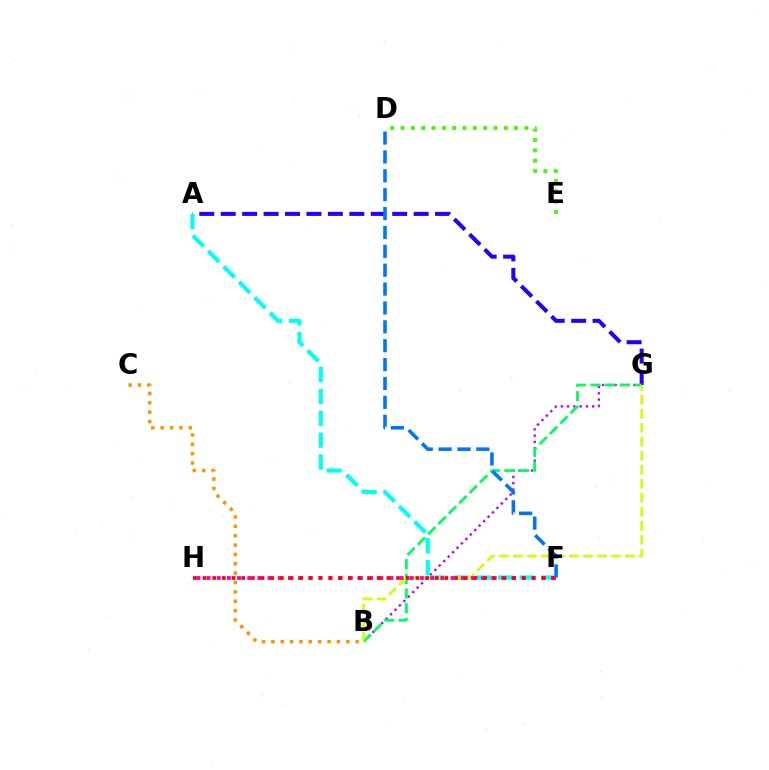{('A', 'G'): [{'color': '#2500ff', 'line_style': 'dashed', 'thickness': 2.91}], ('B', 'G'): [{'color': '#b900ff', 'line_style': 'dotted', 'thickness': 1.7}, {'color': '#00ff5c', 'line_style': 'dashed', 'thickness': 1.99}, {'color': '#d1ff00', 'line_style': 'dashed', 'thickness': 1.9}], ('A', 'F'): [{'color': '#00fff6', 'line_style': 'dashed', 'thickness': 2.97}], ('D', 'E'): [{'color': '#3dff00', 'line_style': 'dotted', 'thickness': 2.81}], ('F', 'H'): [{'color': '#ff00ac', 'line_style': 'dotted', 'thickness': 2.76}, {'color': '#ff0000', 'line_style': 'dotted', 'thickness': 2.63}], ('D', 'F'): [{'color': '#0074ff', 'line_style': 'dashed', 'thickness': 2.56}], ('B', 'C'): [{'color': '#ff9400', 'line_style': 'dotted', 'thickness': 2.54}]}